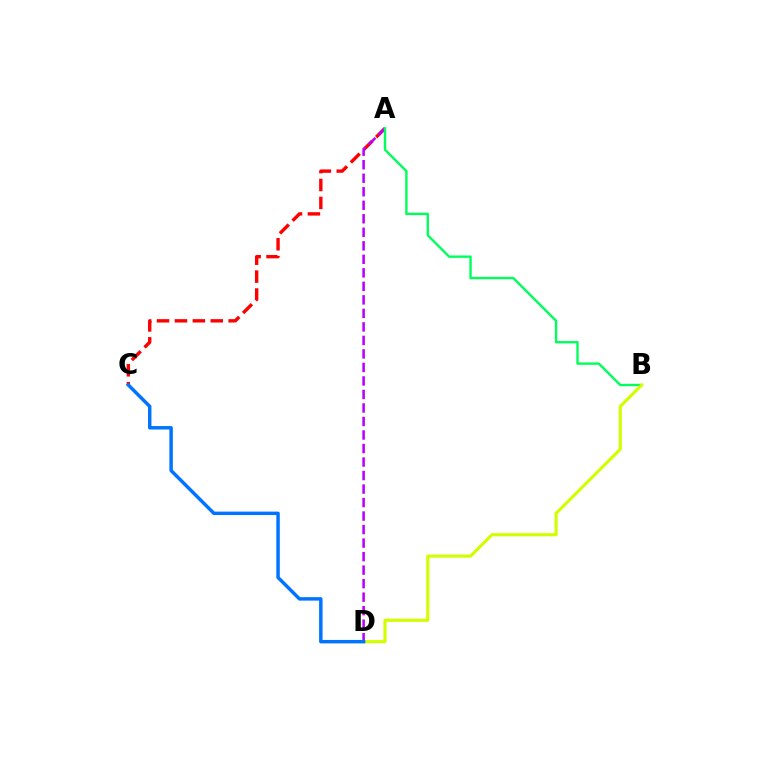{('A', 'C'): [{'color': '#ff0000', 'line_style': 'dashed', 'thickness': 2.43}], ('A', 'D'): [{'color': '#b900ff', 'line_style': 'dashed', 'thickness': 1.84}], ('A', 'B'): [{'color': '#00ff5c', 'line_style': 'solid', 'thickness': 1.72}], ('B', 'D'): [{'color': '#d1ff00', 'line_style': 'solid', 'thickness': 2.26}], ('C', 'D'): [{'color': '#0074ff', 'line_style': 'solid', 'thickness': 2.49}]}